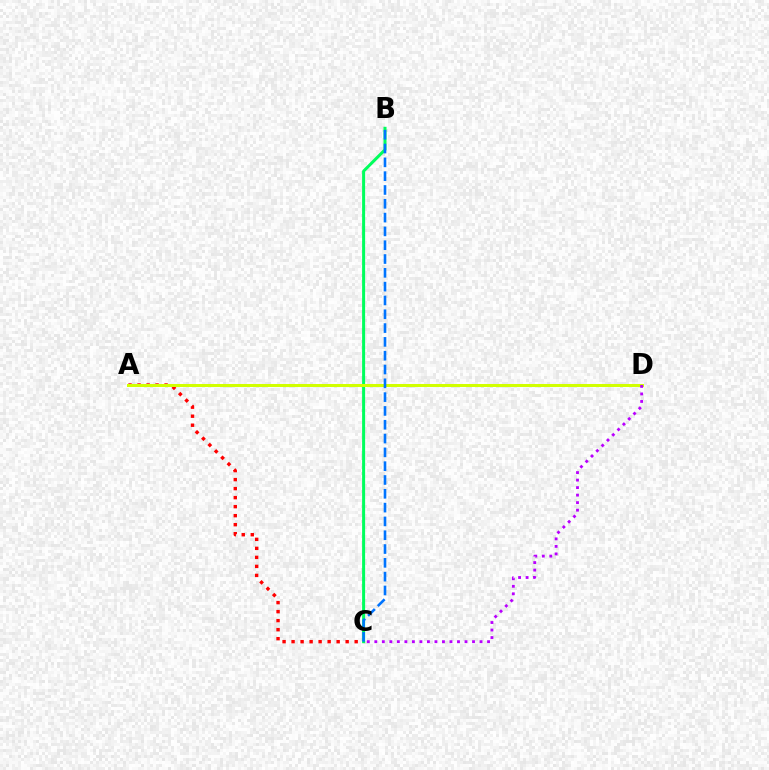{('A', 'C'): [{'color': '#ff0000', 'line_style': 'dotted', 'thickness': 2.45}], ('B', 'C'): [{'color': '#00ff5c', 'line_style': 'solid', 'thickness': 2.17}, {'color': '#0074ff', 'line_style': 'dashed', 'thickness': 1.88}], ('A', 'D'): [{'color': '#d1ff00', 'line_style': 'solid', 'thickness': 2.17}], ('C', 'D'): [{'color': '#b900ff', 'line_style': 'dotted', 'thickness': 2.04}]}